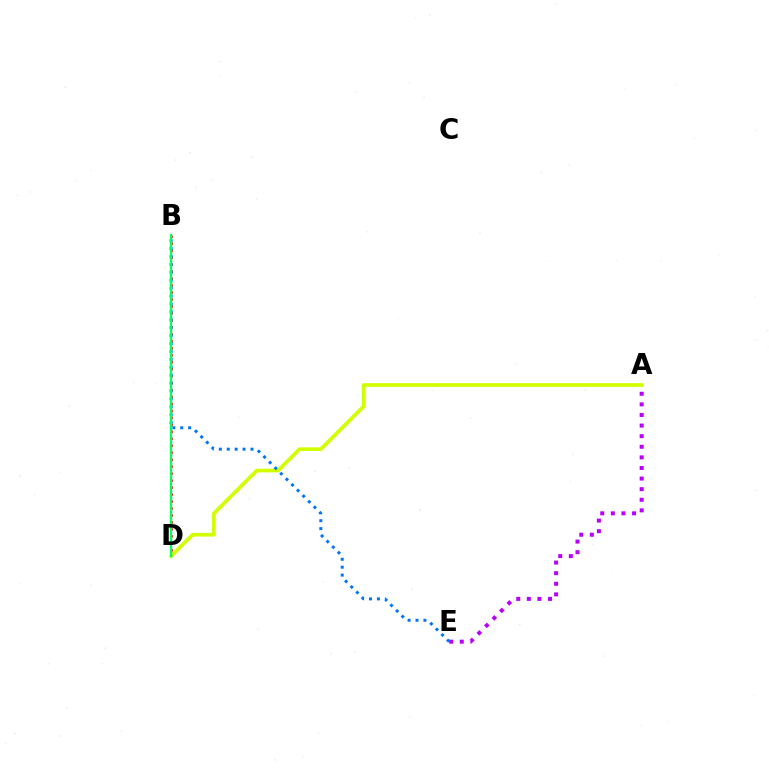{('B', 'D'): [{'color': '#ff0000', 'line_style': 'dotted', 'thickness': 1.89}, {'color': '#00ff5c', 'line_style': 'solid', 'thickness': 1.62}], ('A', 'E'): [{'color': '#b900ff', 'line_style': 'dotted', 'thickness': 2.88}], ('A', 'D'): [{'color': '#d1ff00', 'line_style': 'solid', 'thickness': 2.65}], ('B', 'E'): [{'color': '#0074ff', 'line_style': 'dotted', 'thickness': 2.15}]}